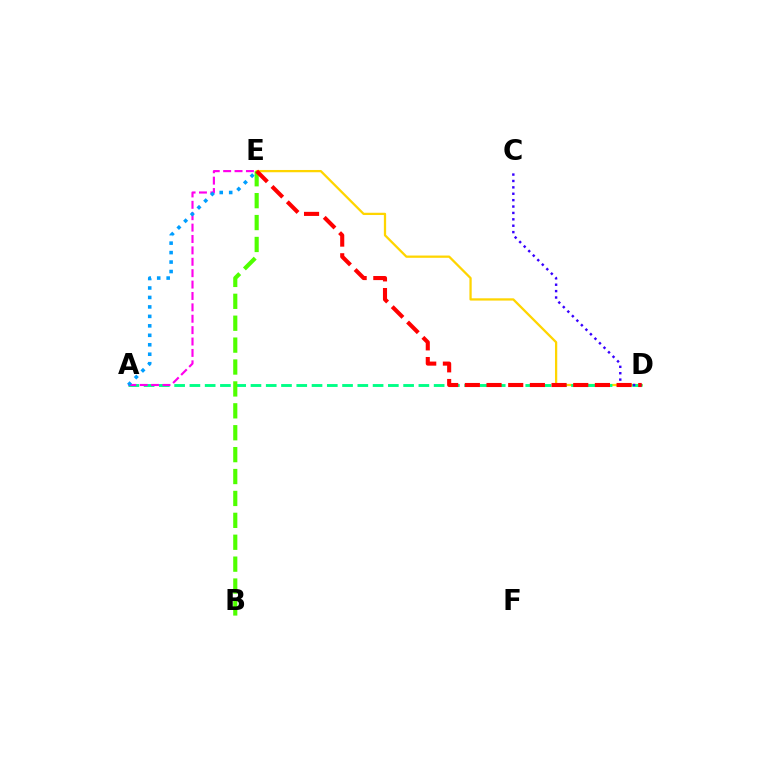{('D', 'E'): [{'color': '#ffd500', 'line_style': 'solid', 'thickness': 1.64}, {'color': '#ff0000', 'line_style': 'dashed', 'thickness': 2.94}], ('A', 'D'): [{'color': '#00ff86', 'line_style': 'dashed', 'thickness': 2.07}], ('B', 'E'): [{'color': '#4fff00', 'line_style': 'dashed', 'thickness': 2.98}], ('A', 'E'): [{'color': '#ff00ed', 'line_style': 'dashed', 'thickness': 1.55}, {'color': '#009eff', 'line_style': 'dotted', 'thickness': 2.57}], ('C', 'D'): [{'color': '#3700ff', 'line_style': 'dotted', 'thickness': 1.74}]}